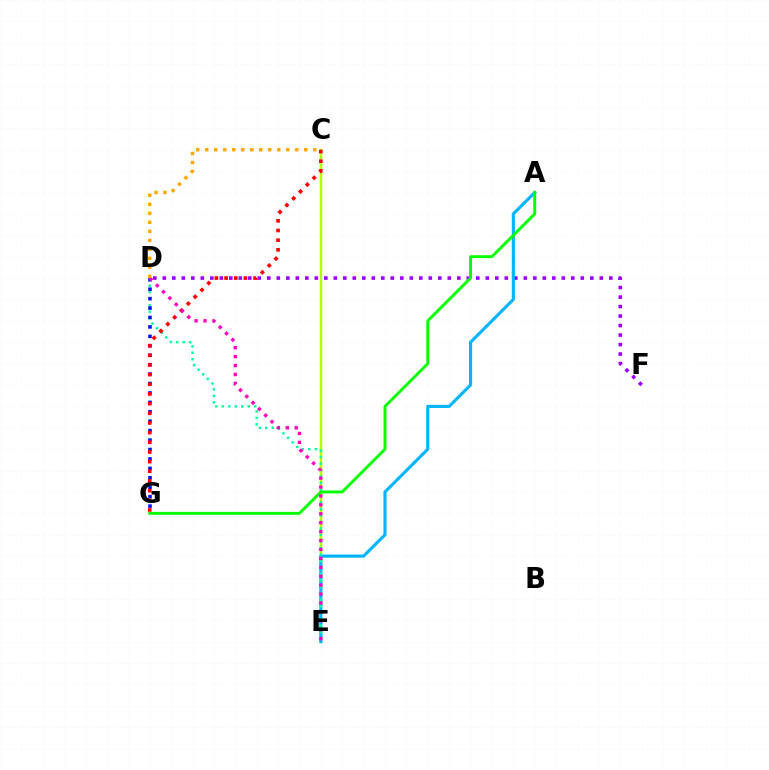{('D', 'F'): [{'color': '#9b00ff', 'line_style': 'dotted', 'thickness': 2.58}], ('C', 'E'): [{'color': '#b3ff00', 'line_style': 'solid', 'thickness': 1.8}], ('A', 'E'): [{'color': '#00b5ff', 'line_style': 'solid', 'thickness': 2.25}], ('D', 'E'): [{'color': '#00ff9d', 'line_style': 'dotted', 'thickness': 1.76}, {'color': '#ff00bd', 'line_style': 'dotted', 'thickness': 2.42}], ('D', 'G'): [{'color': '#0010ff', 'line_style': 'dotted', 'thickness': 2.56}], ('C', 'G'): [{'color': '#ff0000', 'line_style': 'dotted', 'thickness': 2.63}], ('A', 'G'): [{'color': '#08ff00', 'line_style': 'solid', 'thickness': 2.11}], ('C', 'D'): [{'color': '#ffa500', 'line_style': 'dotted', 'thickness': 2.45}]}